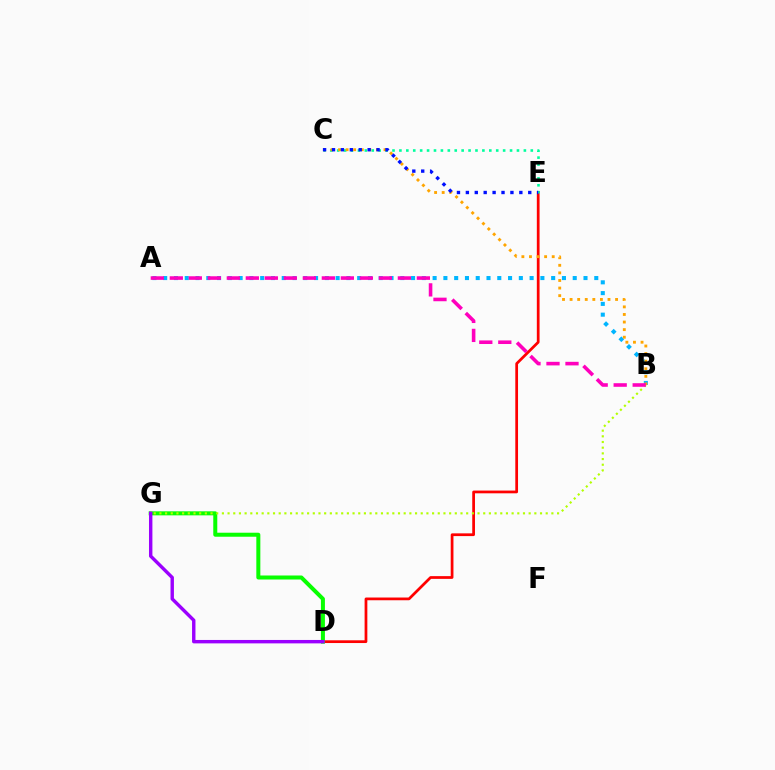{('D', 'E'): [{'color': '#ff0000', 'line_style': 'solid', 'thickness': 1.97}], ('D', 'G'): [{'color': '#08ff00', 'line_style': 'solid', 'thickness': 2.88}, {'color': '#9b00ff', 'line_style': 'solid', 'thickness': 2.45}], ('B', 'G'): [{'color': '#b3ff00', 'line_style': 'dotted', 'thickness': 1.54}], ('C', 'E'): [{'color': '#00ff9d', 'line_style': 'dotted', 'thickness': 1.88}, {'color': '#0010ff', 'line_style': 'dotted', 'thickness': 2.42}], ('A', 'B'): [{'color': '#00b5ff', 'line_style': 'dotted', 'thickness': 2.93}, {'color': '#ff00bd', 'line_style': 'dashed', 'thickness': 2.58}], ('B', 'C'): [{'color': '#ffa500', 'line_style': 'dotted', 'thickness': 2.06}]}